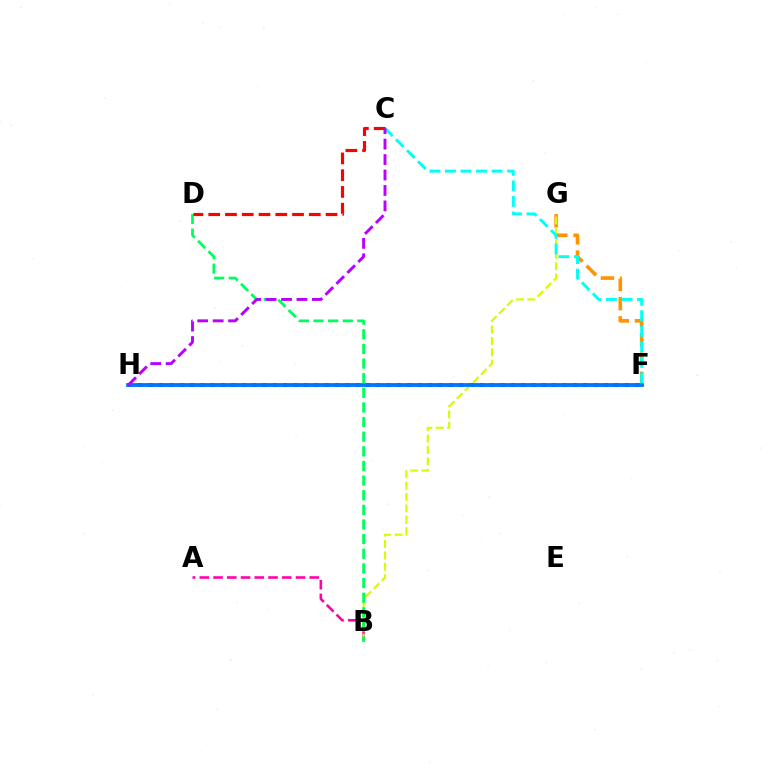{('F', 'G'): [{'color': '#ff9400', 'line_style': 'dashed', 'thickness': 2.61}], ('F', 'H'): [{'color': '#2500ff', 'line_style': 'dotted', 'thickness': 2.81}, {'color': '#3dff00', 'line_style': 'dashed', 'thickness': 1.63}, {'color': '#0074ff', 'line_style': 'solid', 'thickness': 2.72}], ('A', 'B'): [{'color': '#ff00ac', 'line_style': 'dashed', 'thickness': 1.87}], ('B', 'G'): [{'color': '#d1ff00', 'line_style': 'dashed', 'thickness': 1.55}], ('B', 'D'): [{'color': '#00ff5c', 'line_style': 'dashed', 'thickness': 1.99}], ('C', 'F'): [{'color': '#00fff6', 'line_style': 'dashed', 'thickness': 2.11}], ('C', 'D'): [{'color': '#ff0000', 'line_style': 'dashed', 'thickness': 2.28}], ('C', 'H'): [{'color': '#b900ff', 'line_style': 'dashed', 'thickness': 2.1}]}